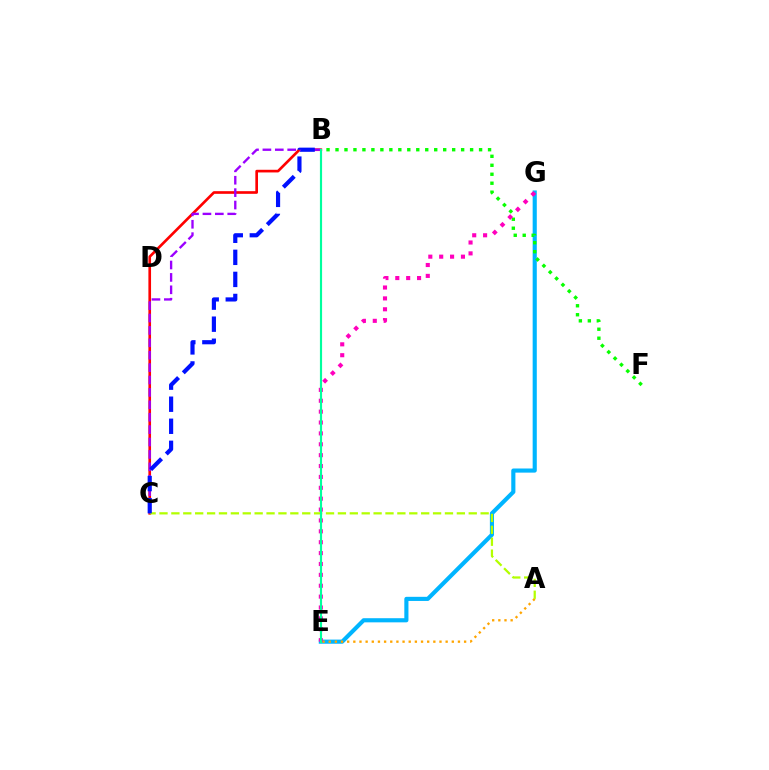{('E', 'G'): [{'color': '#00b5ff', 'line_style': 'solid', 'thickness': 2.97}, {'color': '#ff00bd', 'line_style': 'dotted', 'thickness': 2.96}], ('B', 'F'): [{'color': '#08ff00', 'line_style': 'dotted', 'thickness': 2.44}], ('B', 'C'): [{'color': '#ff0000', 'line_style': 'solid', 'thickness': 1.91}, {'color': '#9b00ff', 'line_style': 'dashed', 'thickness': 1.68}, {'color': '#0010ff', 'line_style': 'dashed', 'thickness': 3.0}], ('A', 'E'): [{'color': '#ffa500', 'line_style': 'dotted', 'thickness': 1.67}], ('A', 'C'): [{'color': '#b3ff00', 'line_style': 'dashed', 'thickness': 1.62}], ('B', 'E'): [{'color': '#00ff9d', 'line_style': 'solid', 'thickness': 1.56}]}